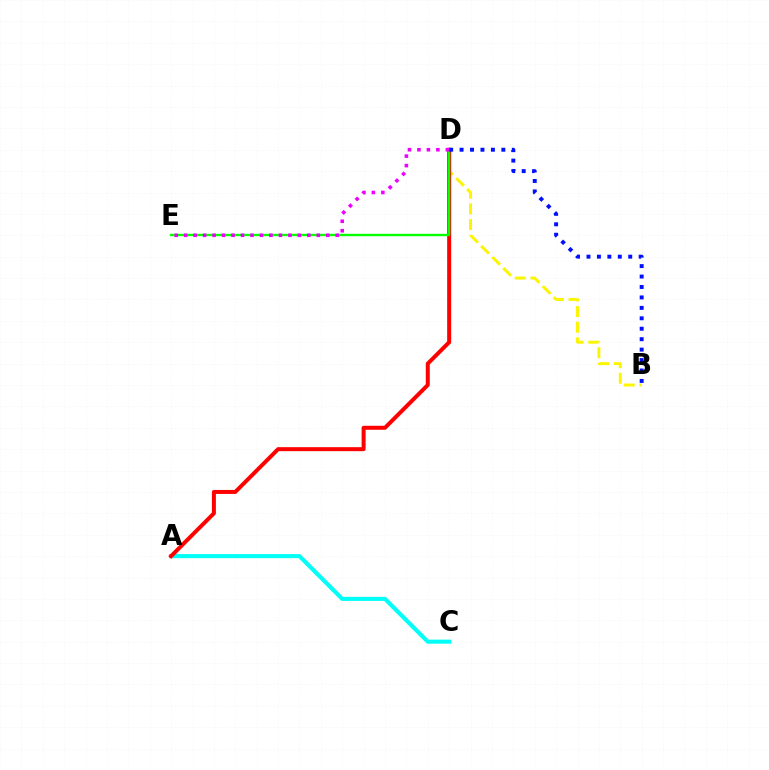{('A', 'C'): [{'color': '#00fff6', 'line_style': 'solid', 'thickness': 2.94}], ('B', 'D'): [{'color': '#fcf500', 'line_style': 'dashed', 'thickness': 2.12}, {'color': '#0010ff', 'line_style': 'dotted', 'thickness': 2.84}], ('A', 'D'): [{'color': '#ff0000', 'line_style': 'solid', 'thickness': 2.87}], ('D', 'E'): [{'color': '#08ff00', 'line_style': 'solid', 'thickness': 1.72}, {'color': '#ee00ff', 'line_style': 'dotted', 'thickness': 2.57}]}